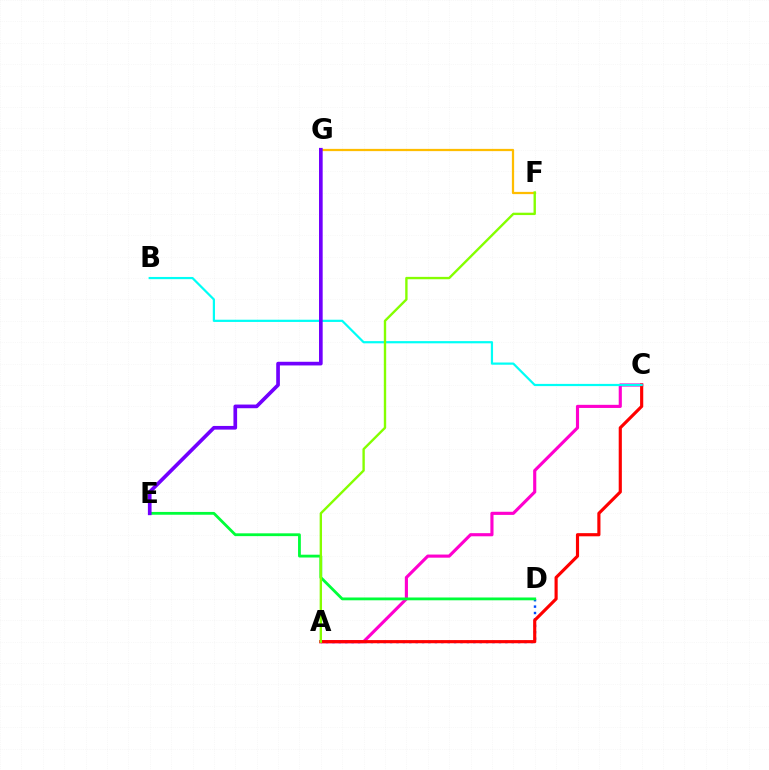{('A', 'C'): [{'color': '#ff00cf', 'line_style': 'solid', 'thickness': 2.26}, {'color': '#ff0000', 'line_style': 'solid', 'thickness': 2.27}], ('A', 'D'): [{'color': '#004bff', 'line_style': 'dotted', 'thickness': 1.74}], ('F', 'G'): [{'color': '#ffbd00', 'line_style': 'solid', 'thickness': 1.62}], ('D', 'E'): [{'color': '#00ff39', 'line_style': 'solid', 'thickness': 2.02}], ('B', 'C'): [{'color': '#00fff6', 'line_style': 'solid', 'thickness': 1.59}], ('A', 'F'): [{'color': '#84ff00', 'line_style': 'solid', 'thickness': 1.71}], ('E', 'G'): [{'color': '#7200ff', 'line_style': 'solid', 'thickness': 2.64}]}